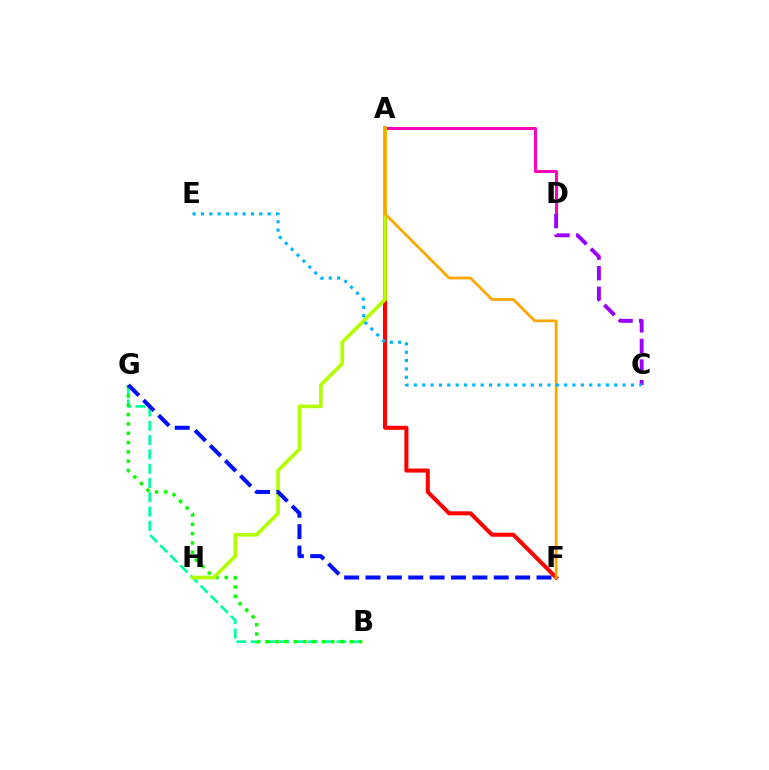{('B', 'G'): [{'color': '#00ff9d', 'line_style': 'dashed', 'thickness': 1.94}, {'color': '#08ff00', 'line_style': 'dotted', 'thickness': 2.53}], ('A', 'D'): [{'color': '#ff00bd', 'line_style': 'solid', 'thickness': 2.17}], ('A', 'F'): [{'color': '#ff0000', 'line_style': 'solid', 'thickness': 2.91}, {'color': '#ffa500', 'line_style': 'solid', 'thickness': 1.98}], ('A', 'H'): [{'color': '#b3ff00', 'line_style': 'solid', 'thickness': 2.65}], ('C', 'D'): [{'color': '#9b00ff', 'line_style': 'dashed', 'thickness': 2.8}], ('F', 'G'): [{'color': '#0010ff', 'line_style': 'dashed', 'thickness': 2.9}], ('C', 'E'): [{'color': '#00b5ff', 'line_style': 'dotted', 'thickness': 2.27}]}